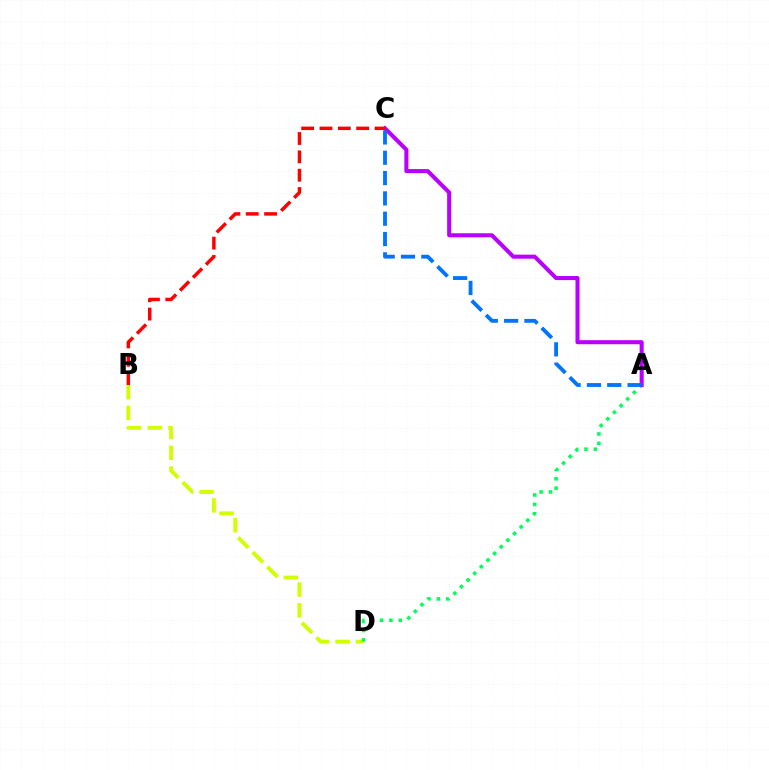{('B', 'D'): [{'color': '#d1ff00', 'line_style': 'dashed', 'thickness': 2.81}], ('A', 'D'): [{'color': '#00ff5c', 'line_style': 'dotted', 'thickness': 2.55}], ('A', 'C'): [{'color': '#b900ff', 'line_style': 'solid', 'thickness': 2.91}, {'color': '#0074ff', 'line_style': 'dashed', 'thickness': 2.76}], ('B', 'C'): [{'color': '#ff0000', 'line_style': 'dashed', 'thickness': 2.49}]}